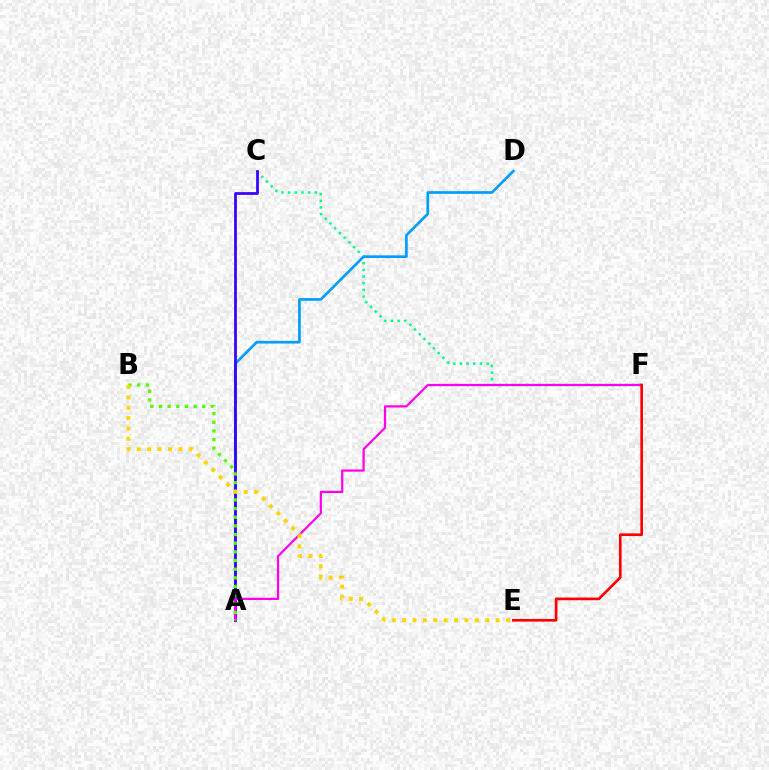{('C', 'F'): [{'color': '#00ff86', 'line_style': 'dotted', 'thickness': 1.81}], ('A', 'D'): [{'color': '#009eff', 'line_style': 'solid', 'thickness': 1.93}], ('A', 'C'): [{'color': '#3700ff', 'line_style': 'solid', 'thickness': 1.97}], ('A', 'F'): [{'color': '#ff00ed', 'line_style': 'solid', 'thickness': 1.6}], ('A', 'B'): [{'color': '#4fff00', 'line_style': 'dotted', 'thickness': 2.35}], ('E', 'F'): [{'color': '#ff0000', 'line_style': 'solid', 'thickness': 1.9}], ('B', 'E'): [{'color': '#ffd500', 'line_style': 'dotted', 'thickness': 2.82}]}